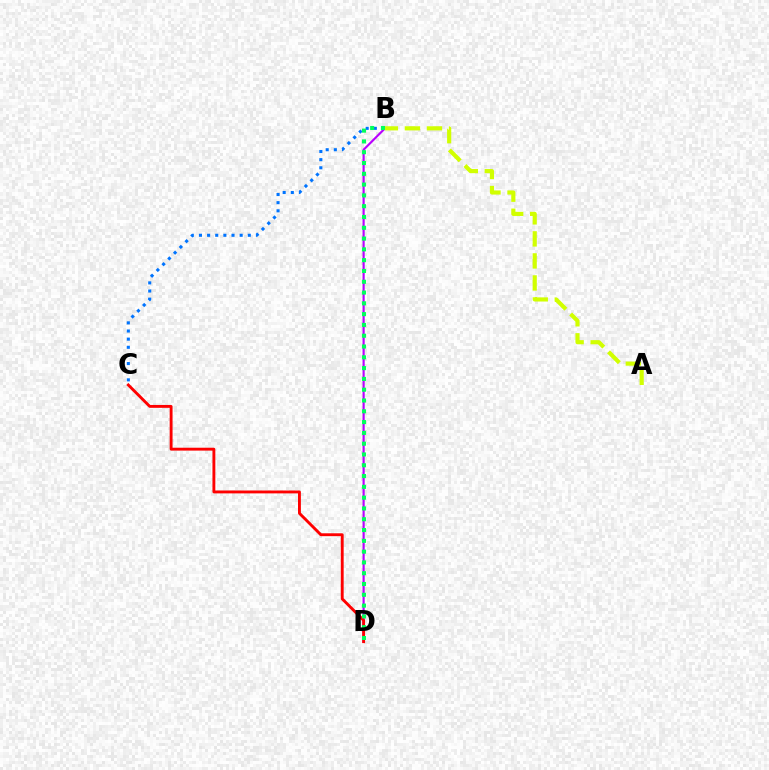{('B', 'D'): [{'color': '#b900ff', 'line_style': 'solid', 'thickness': 1.55}, {'color': '#00ff5c', 'line_style': 'dotted', 'thickness': 2.93}], ('C', 'D'): [{'color': '#ff0000', 'line_style': 'solid', 'thickness': 2.07}], ('B', 'C'): [{'color': '#0074ff', 'line_style': 'dotted', 'thickness': 2.21}], ('A', 'B'): [{'color': '#d1ff00', 'line_style': 'dashed', 'thickness': 2.99}]}